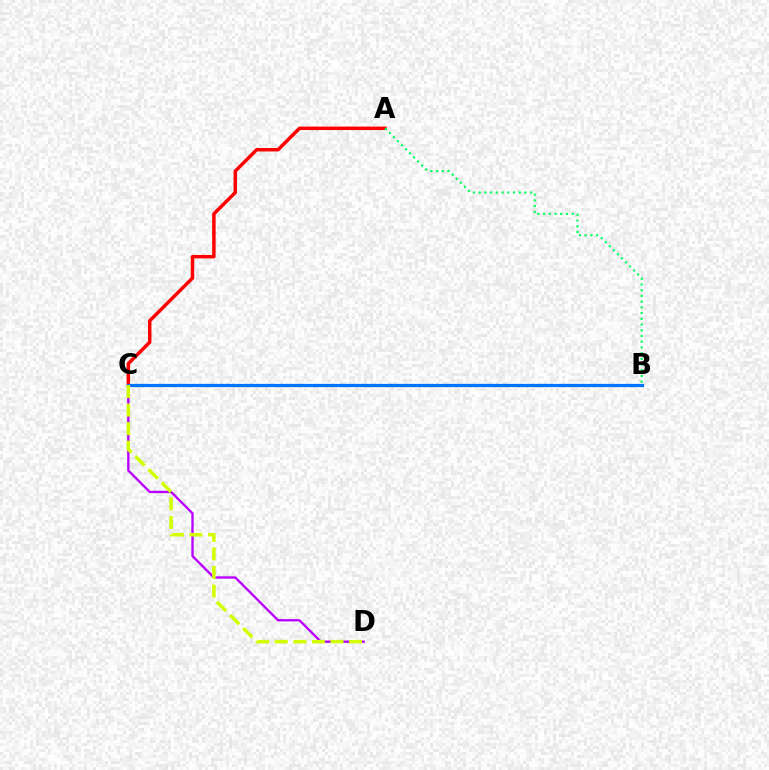{('A', 'C'): [{'color': '#ff0000', 'line_style': 'solid', 'thickness': 2.5}], ('C', 'D'): [{'color': '#b900ff', 'line_style': 'solid', 'thickness': 1.68}, {'color': '#d1ff00', 'line_style': 'dashed', 'thickness': 2.52}], ('B', 'C'): [{'color': '#0074ff', 'line_style': 'solid', 'thickness': 2.33}], ('A', 'B'): [{'color': '#00ff5c', 'line_style': 'dotted', 'thickness': 1.55}]}